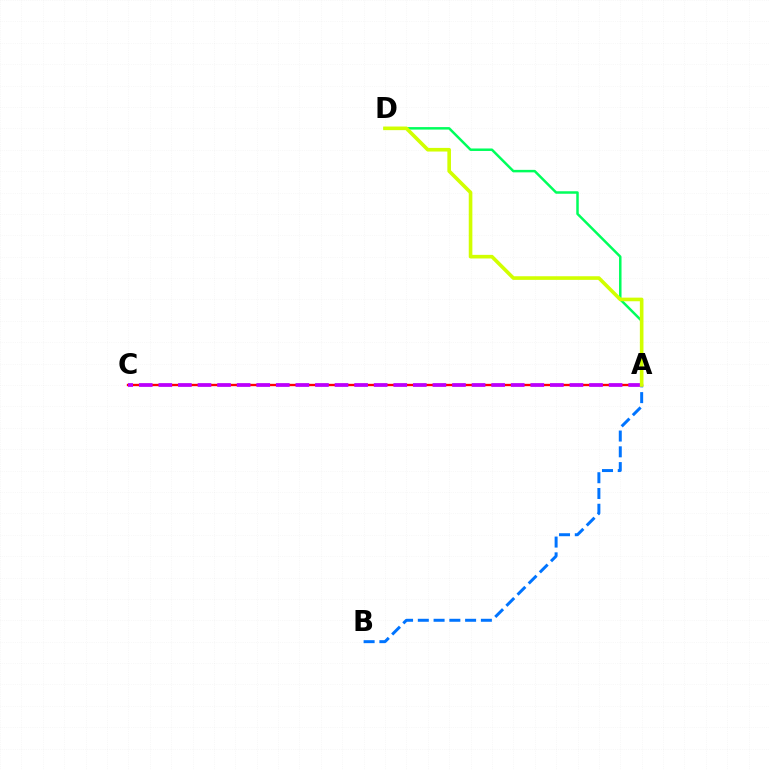{('A', 'D'): [{'color': '#00ff5c', 'line_style': 'solid', 'thickness': 1.79}, {'color': '#d1ff00', 'line_style': 'solid', 'thickness': 2.61}], ('A', 'C'): [{'color': '#ff0000', 'line_style': 'solid', 'thickness': 1.69}, {'color': '#b900ff', 'line_style': 'dashed', 'thickness': 2.66}], ('A', 'B'): [{'color': '#0074ff', 'line_style': 'dashed', 'thickness': 2.14}]}